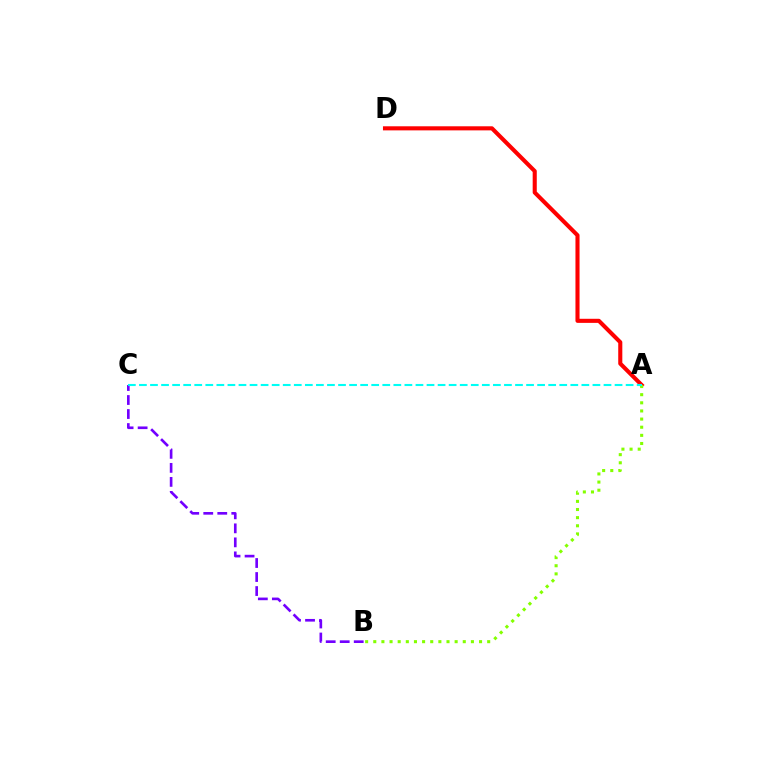{('B', 'C'): [{'color': '#7200ff', 'line_style': 'dashed', 'thickness': 1.9}], ('A', 'D'): [{'color': '#ff0000', 'line_style': 'solid', 'thickness': 2.94}], ('A', 'B'): [{'color': '#84ff00', 'line_style': 'dotted', 'thickness': 2.21}], ('A', 'C'): [{'color': '#00fff6', 'line_style': 'dashed', 'thickness': 1.5}]}